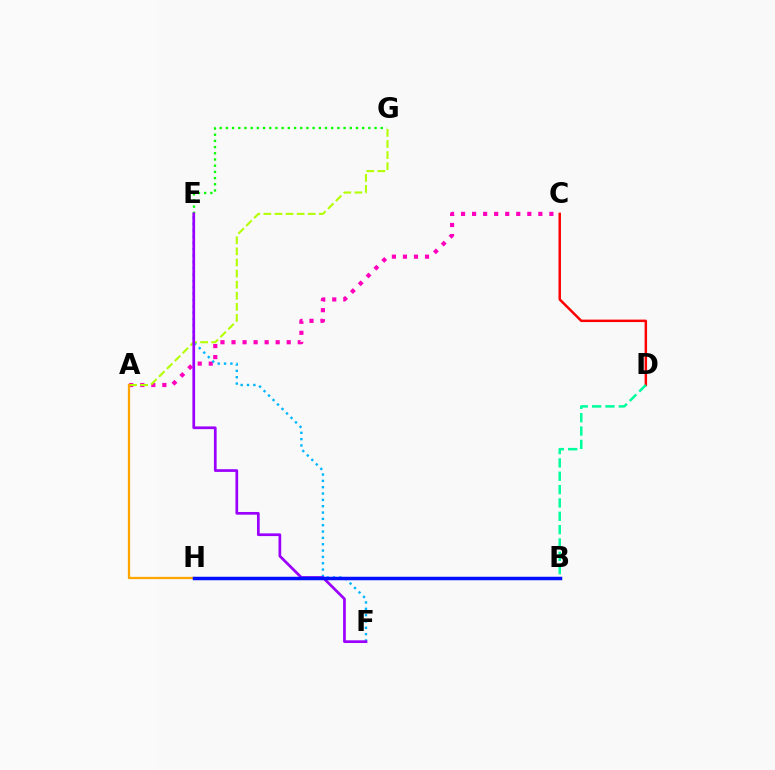{('E', 'G'): [{'color': '#08ff00', 'line_style': 'dotted', 'thickness': 1.68}], ('A', 'C'): [{'color': '#ff00bd', 'line_style': 'dotted', 'thickness': 3.0}], ('E', 'F'): [{'color': '#00b5ff', 'line_style': 'dotted', 'thickness': 1.72}, {'color': '#9b00ff', 'line_style': 'solid', 'thickness': 1.95}], ('A', 'G'): [{'color': '#b3ff00', 'line_style': 'dashed', 'thickness': 1.51}], ('A', 'H'): [{'color': '#ffa500', 'line_style': 'solid', 'thickness': 1.64}], ('C', 'D'): [{'color': '#ff0000', 'line_style': 'solid', 'thickness': 1.78}], ('B', 'H'): [{'color': '#0010ff', 'line_style': 'solid', 'thickness': 2.51}], ('B', 'D'): [{'color': '#00ff9d', 'line_style': 'dashed', 'thickness': 1.81}]}